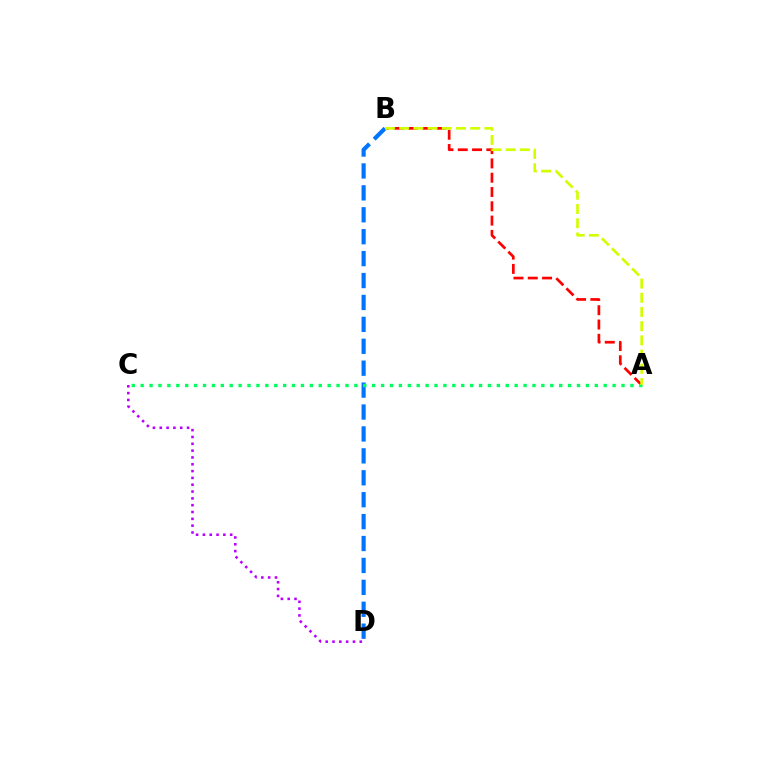{('A', 'B'): [{'color': '#ff0000', 'line_style': 'dashed', 'thickness': 1.94}, {'color': '#d1ff00', 'line_style': 'dashed', 'thickness': 1.93}], ('B', 'D'): [{'color': '#0074ff', 'line_style': 'dashed', 'thickness': 2.98}], ('A', 'C'): [{'color': '#00ff5c', 'line_style': 'dotted', 'thickness': 2.42}], ('C', 'D'): [{'color': '#b900ff', 'line_style': 'dotted', 'thickness': 1.85}]}